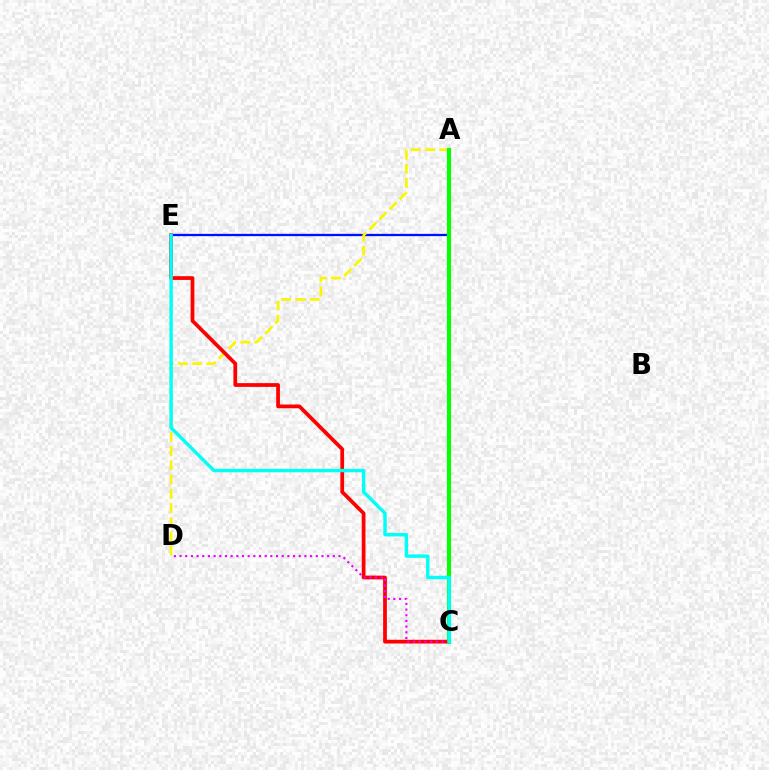{('A', 'E'): [{'color': '#0010ff', 'line_style': 'solid', 'thickness': 1.65}], ('A', 'D'): [{'color': '#fcf500', 'line_style': 'dashed', 'thickness': 1.93}], ('C', 'E'): [{'color': '#ff0000', 'line_style': 'solid', 'thickness': 2.69}, {'color': '#00fff6', 'line_style': 'solid', 'thickness': 2.46}], ('A', 'C'): [{'color': '#08ff00', 'line_style': 'solid', 'thickness': 2.98}], ('C', 'D'): [{'color': '#ee00ff', 'line_style': 'dotted', 'thickness': 1.54}]}